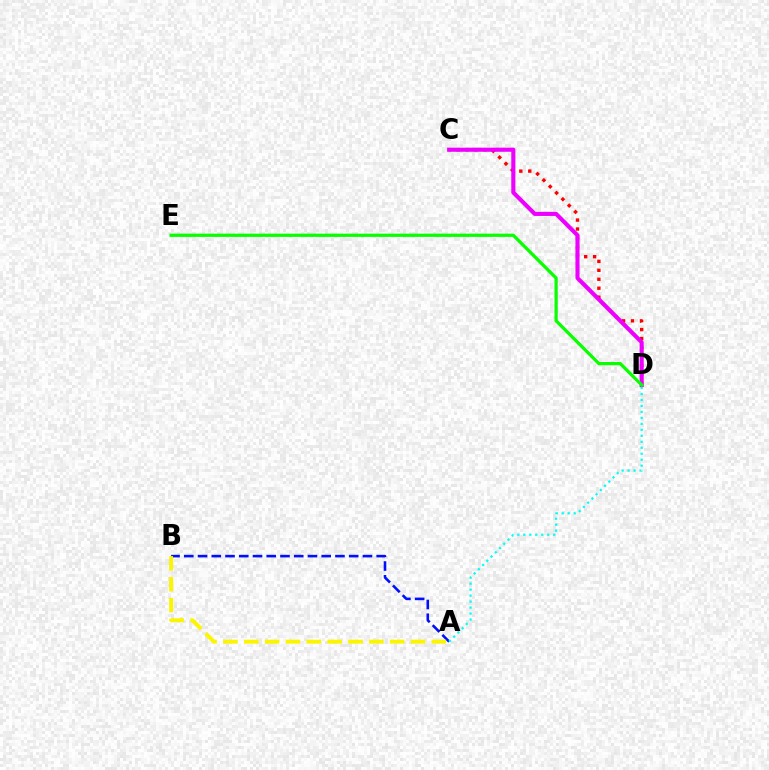{('A', 'B'): [{'color': '#0010ff', 'line_style': 'dashed', 'thickness': 1.87}, {'color': '#fcf500', 'line_style': 'dashed', 'thickness': 2.83}], ('A', 'D'): [{'color': '#00fff6', 'line_style': 'dotted', 'thickness': 1.62}], ('C', 'D'): [{'color': '#ff0000', 'line_style': 'dotted', 'thickness': 2.43}, {'color': '#ee00ff', 'line_style': 'solid', 'thickness': 2.96}], ('D', 'E'): [{'color': '#08ff00', 'line_style': 'solid', 'thickness': 2.33}]}